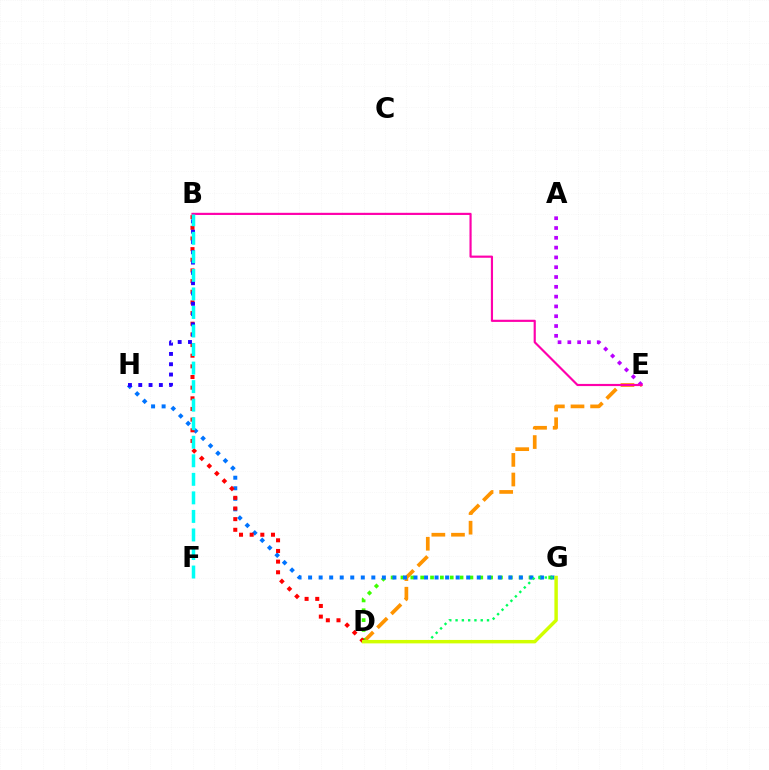{('D', 'E'): [{'color': '#ff9400', 'line_style': 'dashed', 'thickness': 2.66}], ('D', 'G'): [{'color': '#3dff00', 'line_style': 'dotted', 'thickness': 2.68}, {'color': '#00ff5c', 'line_style': 'dotted', 'thickness': 1.71}, {'color': '#d1ff00', 'line_style': 'solid', 'thickness': 2.48}], ('A', 'E'): [{'color': '#b900ff', 'line_style': 'dotted', 'thickness': 2.66}], ('G', 'H'): [{'color': '#0074ff', 'line_style': 'dotted', 'thickness': 2.86}], ('B', 'D'): [{'color': '#ff0000', 'line_style': 'dotted', 'thickness': 2.9}], ('B', 'E'): [{'color': '#ff00ac', 'line_style': 'solid', 'thickness': 1.56}], ('B', 'H'): [{'color': '#2500ff', 'line_style': 'dotted', 'thickness': 2.8}], ('B', 'F'): [{'color': '#00fff6', 'line_style': 'dashed', 'thickness': 2.52}]}